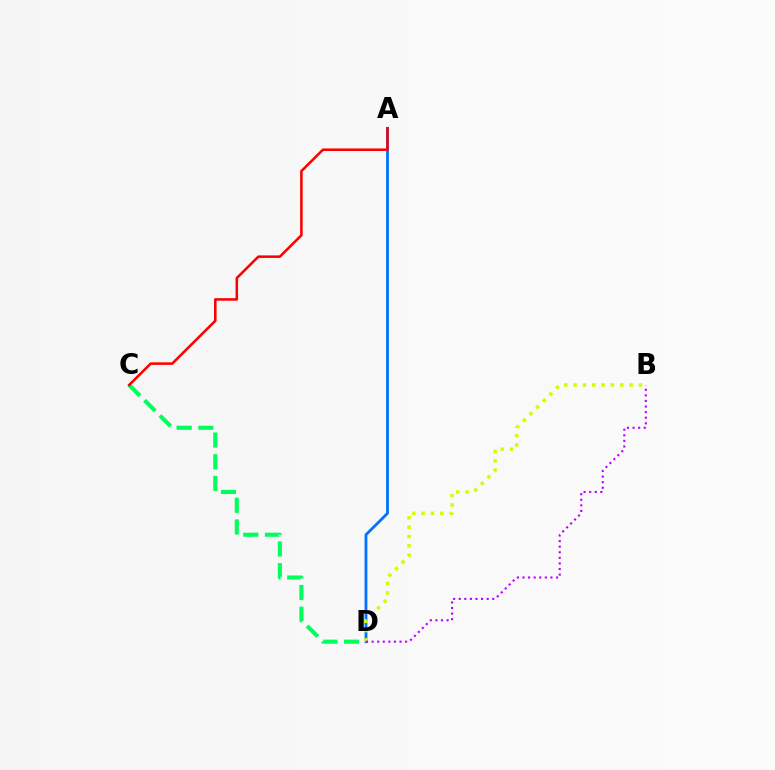{('A', 'D'): [{'color': '#0074ff', 'line_style': 'solid', 'thickness': 2.03}], ('B', 'D'): [{'color': '#d1ff00', 'line_style': 'dotted', 'thickness': 2.54}, {'color': '#b900ff', 'line_style': 'dotted', 'thickness': 1.52}], ('C', 'D'): [{'color': '#00ff5c', 'line_style': 'dashed', 'thickness': 2.95}], ('A', 'C'): [{'color': '#ff0000', 'line_style': 'solid', 'thickness': 1.84}]}